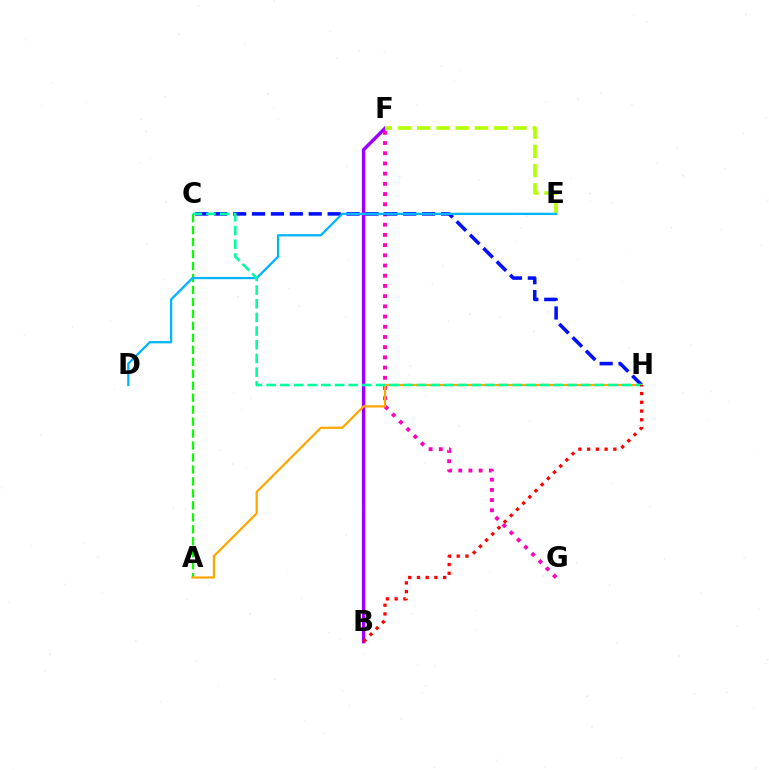{('B', 'F'): [{'color': '#9b00ff', 'line_style': 'solid', 'thickness': 2.47}], ('F', 'G'): [{'color': '#ff00bd', 'line_style': 'dotted', 'thickness': 2.77}], ('C', 'H'): [{'color': '#0010ff', 'line_style': 'dashed', 'thickness': 2.57}, {'color': '#00ff9d', 'line_style': 'dashed', 'thickness': 1.86}], ('A', 'C'): [{'color': '#08ff00', 'line_style': 'dashed', 'thickness': 1.63}], ('A', 'H'): [{'color': '#ffa500', 'line_style': 'solid', 'thickness': 1.6}], ('E', 'F'): [{'color': '#b3ff00', 'line_style': 'dashed', 'thickness': 2.61}], ('D', 'E'): [{'color': '#00b5ff', 'line_style': 'solid', 'thickness': 1.64}], ('B', 'H'): [{'color': '#ff0000', 'line_style': 'dotted', 'thickness': 2.37}]}